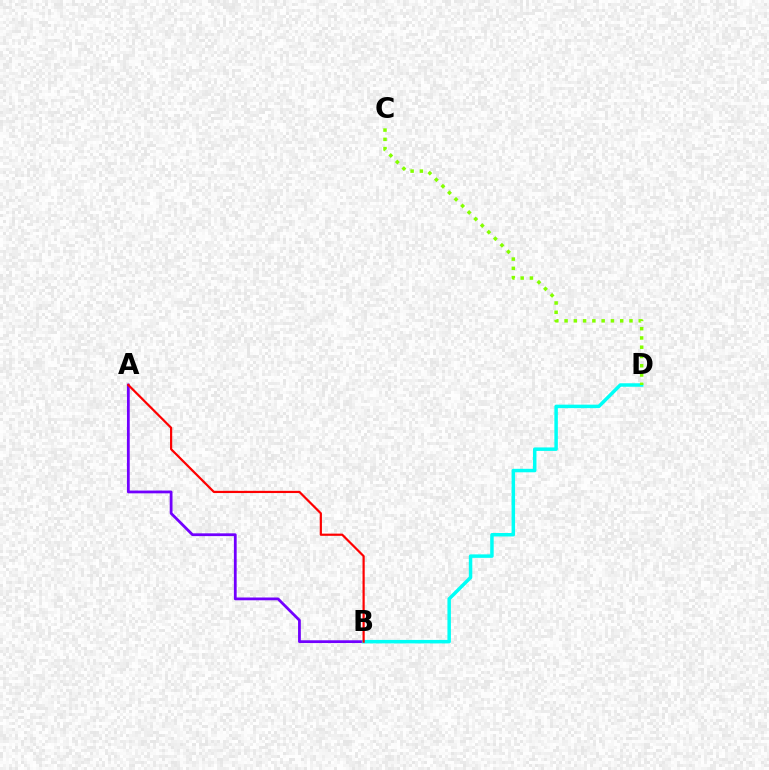{('A', 'B'): [{'color': '#7200ff', 'line_style': 'solid', 'thickness': 2.0}, {'color': '#ff0000', 'line_style': 'solid', 'thickness': 1.58}], ('B', 'D'): [{'color': '#00fff6', 'line_style': 'solid', 'thickness': 2.5}], ('C', 'D'): [{'color': '#84ff00', 'line_style': 'dotted', 'thickness': 2.52}]}